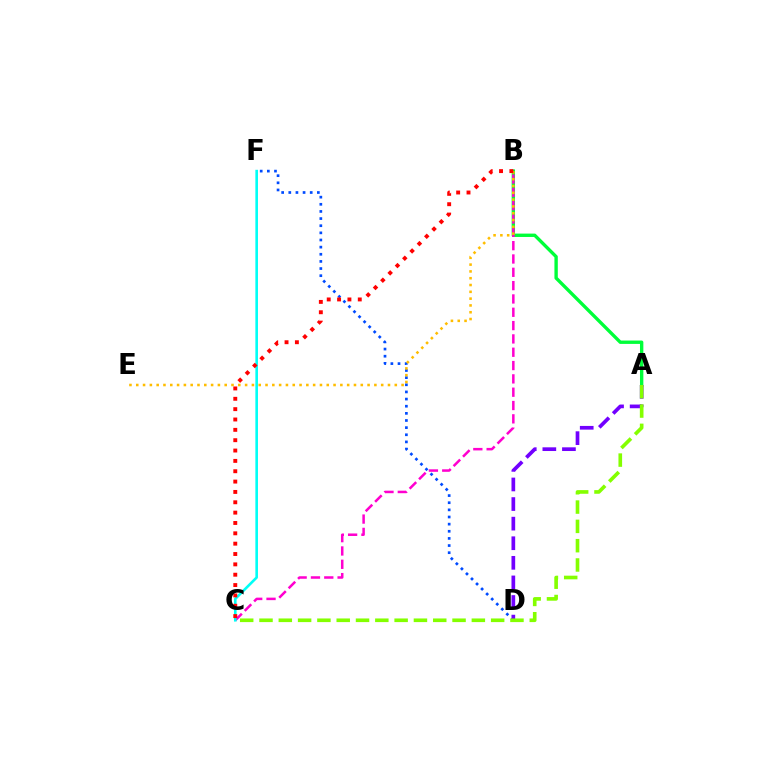{('A', 'B'): [{'color': '#00ff39', 'line_style': 'solid', 'thickness': 2.43}], ('B', 'C'): [{'color': '#ff00cf', 'line_style': 'dashed', 'thickness': 1.81}, {'color': '#ff0000', 'line_style': 'dotted', 'thickness': 2.81}], ('D', 'F'): [{'color': '#004bff', 'line_style': 'dotted', 'thickness': 1.94}], ('C', 'F'): [{'color': '#00fff6', 'line_style': 'solid', 'thickness': 1.88}], ('B', 'E'): [{'color': '#ffbd00', 'line_style': 'dotted', 'thickness': 1.85}], ('A', 'D'): [{'color': '#7200ff', 'line_style': 'dashed', 'thickness': 2.66}], ('A', 'C'): [{'color': '#84ff00', 'line_style': 'dashed', 'thickness': 2.62}]}